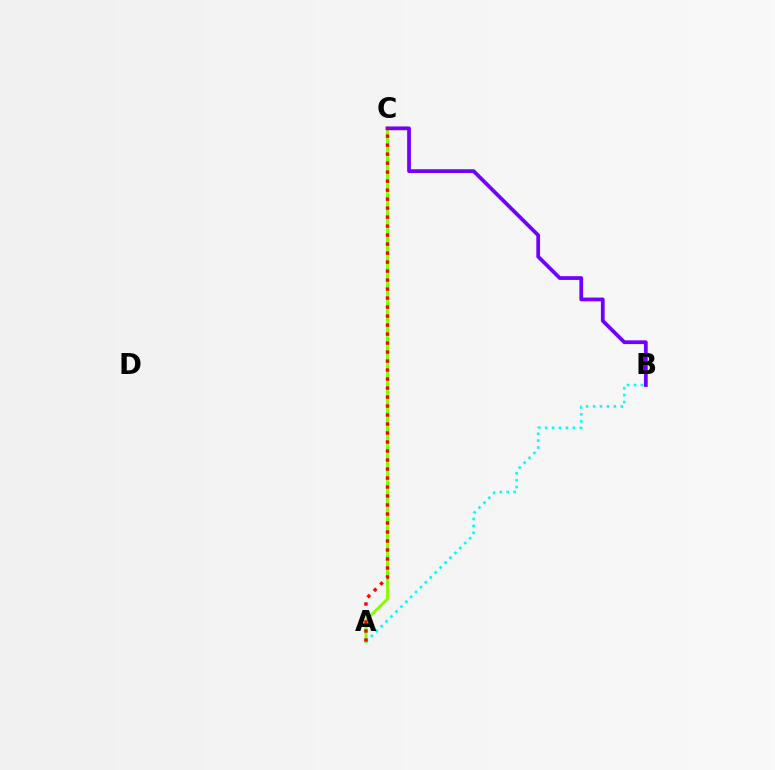{('A', 'C'): [{'color': '#84ff00', 'line_style': 'solid', 'thickness': 2.1}, {'color': '#ff0000', 'line_style': 'dotted', 'thickness': 2.44}], ('B', 'C'): [{'color': '#7200ff', 'line_style': 'solid', 'thickness': 2.71}], ('A', 'B'): [{'color': '#00fff6', 'line_style': 'dotted', 'thickness': 1.88}]}